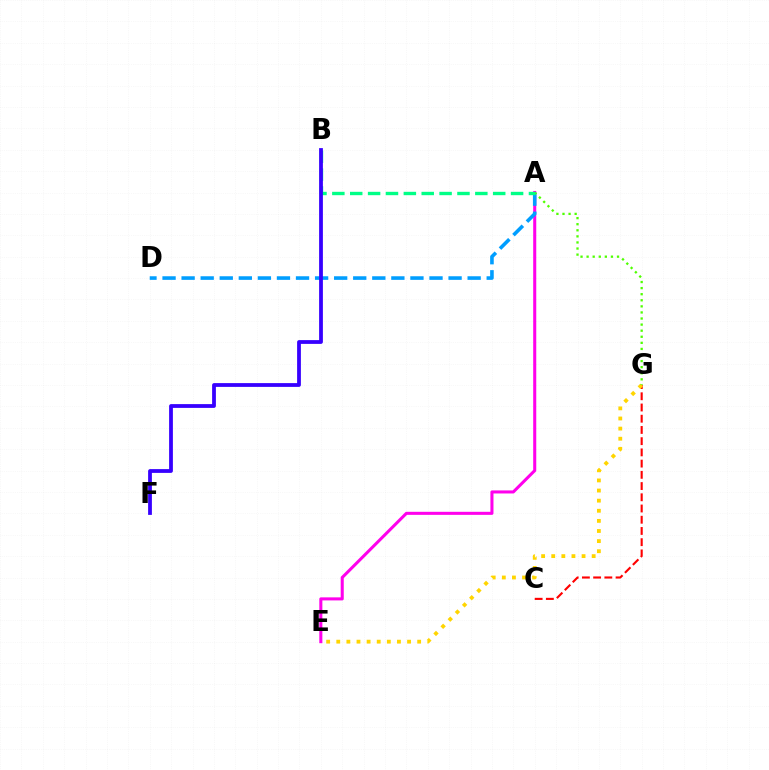{('C', 'G'): [{'color': '#ff0000', 'line_style': 'dashed', 'thickness': 1.52}], ('A', 'E'): [{'color': '#ff00ed', 'line_style': 'solid', 'thickness': 2.2}], ('E', 'G'): [{'color': '#ffd500', 'line_style': 'dotted', 'thickness': 2.75}], ('A', 'D'): [{'color': '#009eff', 'line_style': 'dashed', 'thickness': 2.59}], ('A', 'G'): [{'color': '#4fff00', 'line_style': 'dotted', 'thickness': 1.65}], ('A', 'B'): [{'color': '#00ff86', 'line_style': 'dashed', 'thickness': 2.43}], ('B', 'F'): [{'color': '#3700ff', 'line_style': 'solid', 'thickness': 2.73}]}